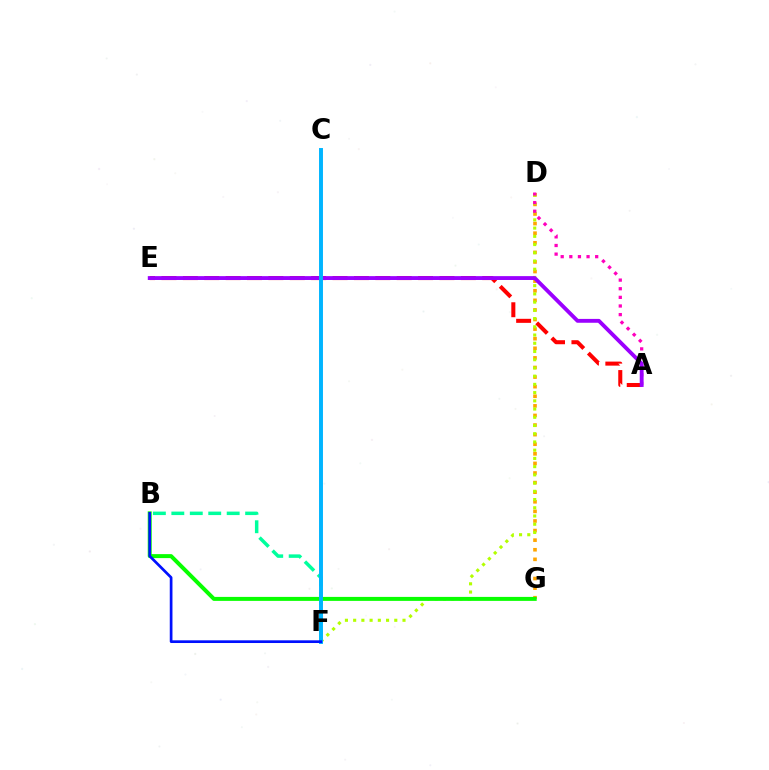{('D', 'G'): [{'color': '#ffa500', 'line_style': 'dotted', 'thickness': 2.61}], ('D', 'F'): [{'color': '#b3ff00', 'line_style': 'dotted', 'thickness': 2.23}], ('B', 'F'): [{'color': '#00ff9d', 'line_style': 'dashed', 'thickness': 2.51}, {'color': '#0010ff', 'line_style': 'solid', 'thickness': 1.94}], ('A', 'D'): [{'color': '#ff00bd', 'line_style': 'dotted', 'thickness': 2.34}], ('B', 'G'): [{'color': '#08ff00', 'line_style': 'solid', 'thickness': 2.86}], ('A', 'E'): [{'color': '#ff0000', 'line_style': 'dashed', 'thickness': 2.9}, {'color': '#9b00ff', 'line_style': 'solid', 'thickness': 2.78}], ('C', 'F'): [{'color': '#00b5ff', 'line_style': 'solid', 'thickness': 2.83}]}